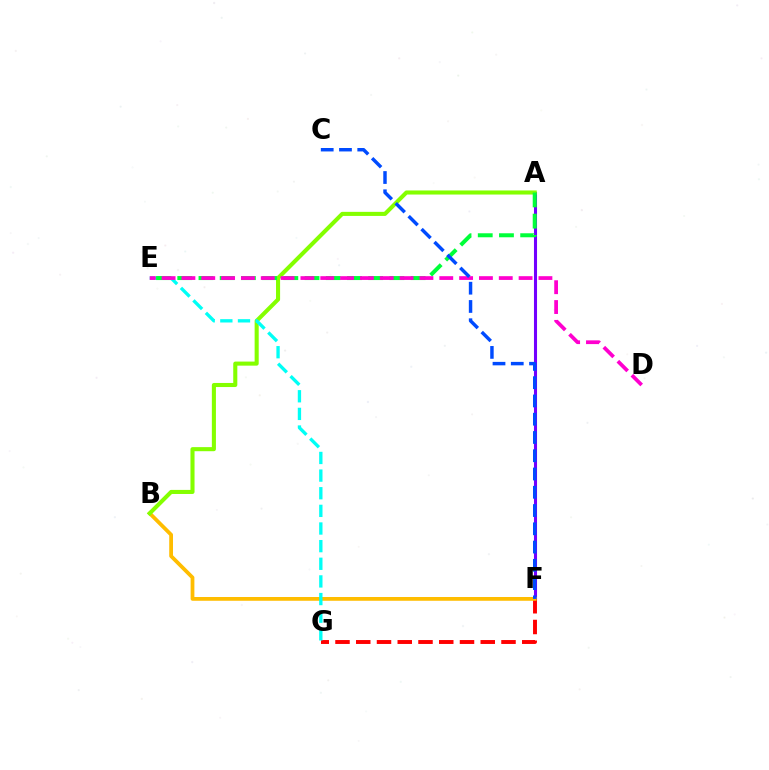{('A', 'F'): [{'color': '#7200ff', 'line_style': 'solid', 'thickness': 2.21}], ('F', 'G'): [{'color': '#ff0000', 'line_style': 'dashed', 'thickness': 2.82}], ('B', 'F'): [{'color': '#ffbd00', 'line_style': 'solid', 'thickness': 2.72}], ('A', 'B'): [{'color': '#84ff00', 'line_style': 'solid', 'thickness': 2.93}], ('E', 'G'): [{'color': '#00fff6', 'line_style': 'dashed', 'thickness': 2.4}], ('A', 'E'): [{'color': '#00ff39', 'line_style': 'dashed', 'thickness': 2.88}], ('D', 'E'): [{'color': '#ff00cf', 'line_style': 'dashed', 'thickness': 2.69}], ('C', 'F'): [{'color': '#004bff', 'line_style': 'dashed', 'thickness': 2.48}]}